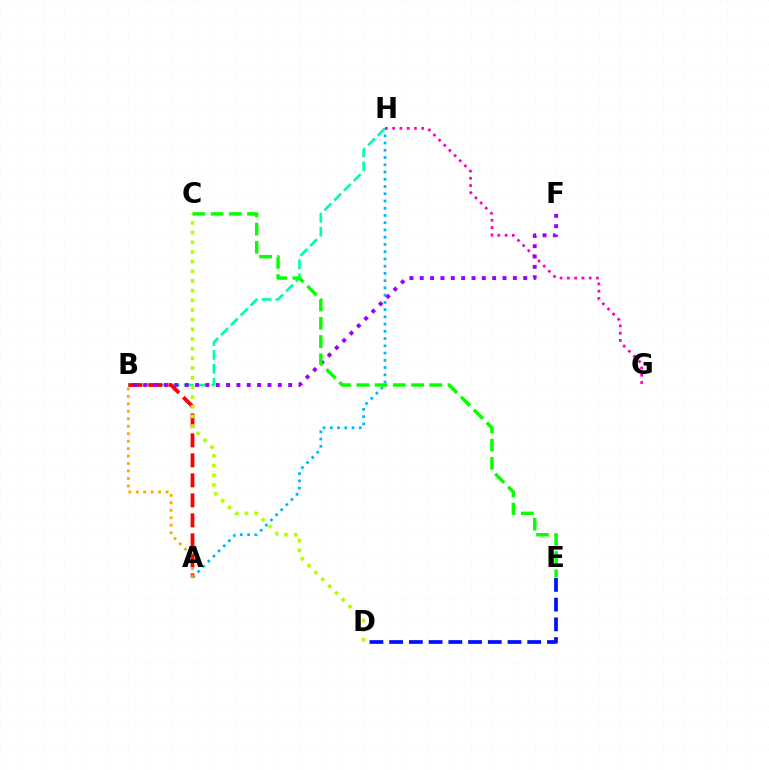{('A', 'H'): [{'color': '#00b5ff', 'line_style': 'dotted', 'thickness': 1.97}], ('B', 'H'): [{'color': '#00ff9d', 'line_style': 'dashed', 'thickness': 1.88}], ('G', 'H'): [{'color': '#ff00bd', 'line_style': 'dotted', 'thickness': 1.98}], ('A', 'B'): [{'color': '#ff0000', 'line_style': 'dashed', 'thickness': 2.72}, {'color': '#ffa500', 'line_style': 'dotted', 'thickness': 2.03}], ('C', 'D'): [{'color': '#b3ff00', 'line_style': 'dotted', 'thickness': 2.63}], ('B', 'F'): [{'color': '#9b00ff', 'line_style': 'dotted', 'thickness': 2.81}], ('D', 'E'): [{'color': '#0010ff', 'line_style': 'dashed', 'thickness': 2.68}], ('C', 'E'): [{'color': '#08ff00', 'line_style': 'dashed', 'thickness': 2.48}]}